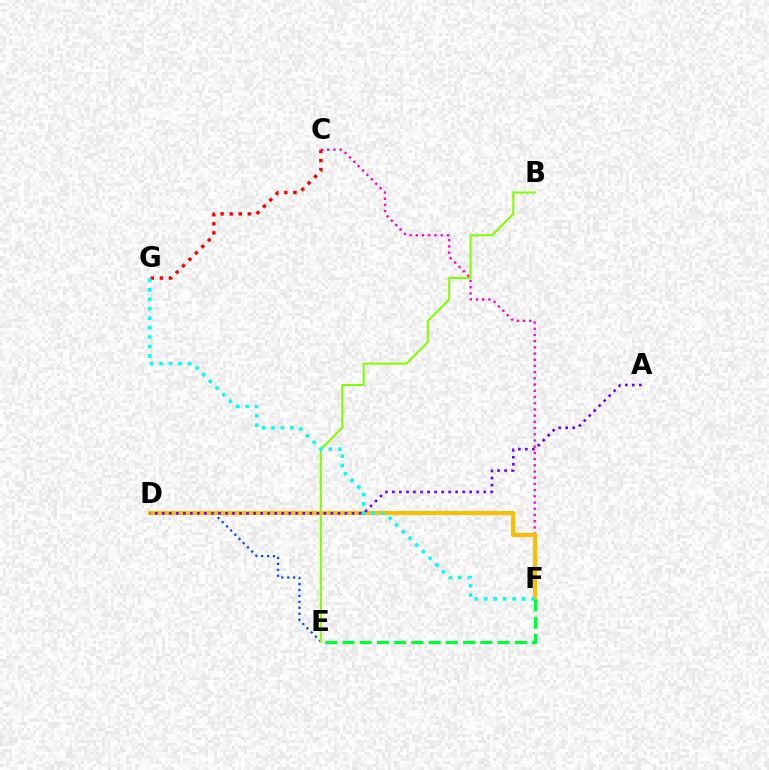{('C', 'F'): [{'color': '#ff00cf', 'line_style': 'dotted', 'thickness': 1.69}], ('D', 'E'): [{'color': '#004bff', 'line_style': 'dotted', 'thickness': 1.61}], ('B', 'E'): [{'color': '#84ff00', 'line_style': 'solid', 'thickness': 1.51}], ('D', 'F'): [{'color': '#ffbd00', 'line_style': 'solid', 'thickness': 2.95}], ('C', 'G'): [{'color': '#ff0000', 'line_style': 'dotted', 'thickness': 2.47}], ('F', 'G'): [{'color': '#00fff6', 'line_style': 'dotted', 'thickness': 2.57}], ('A', 'D'): [{'color': '#7200ff', 'line_style': 'dotted', 'thickness': 1.91}], ('E', 'F'): [{'color': '#00ff39', 'line_style': 'dashed', 'thickness': 2.34}]}